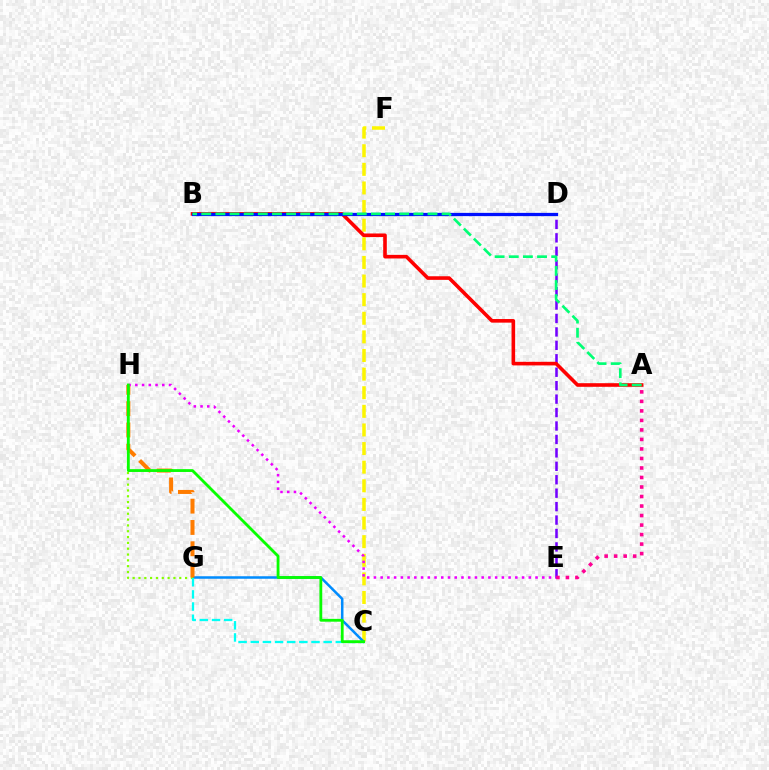{('C', 'F'): [{'color': '#fcf500', 'line_style': 'dashed', 'thickness': 2.53}], ('C', 'G'): [{'color': '#008cff', 'line_style': 'solid', 'thickness': 1.81}, {'color': '#00fff6', 'line_style': 'dashed', 'thickness': 1.65}], ('D', 'E'): [{'color': '#7200ff', 'line_style': 'dashed', 'thickness': 1.83}], ('A', 'E'): [{'color': '#ff0094', 'line_style': 'dotted', 'thickness': 2.58}], ('G', 'H'): [{'color': '#84ff00', 'line_style': 'dotted', 'thickness': 1.58}, {'color': '#ff7c00', 'line_style': 'dashed', 'thickness': 2.89}], ('E', 'H'): [{'color': '#ee00ff', 'line_style': 'dotted', 'thickness': 1.83}], ('C', 'H'): [{'color': '#08ff00', 'line_style': 'solid', 'thickness': 2.03}], ('A', 'B'): [{'color': '#ff0000', 'line_style': 'solid', 'thickness': 2.6}, {'color': '#00ff74', 'line_style': 'dashed', 'thickness': 1.92}], ('B', 'D'): [{'color': '#0010ff', 'line_style': 'solid', 'thickness': 2.34}]}